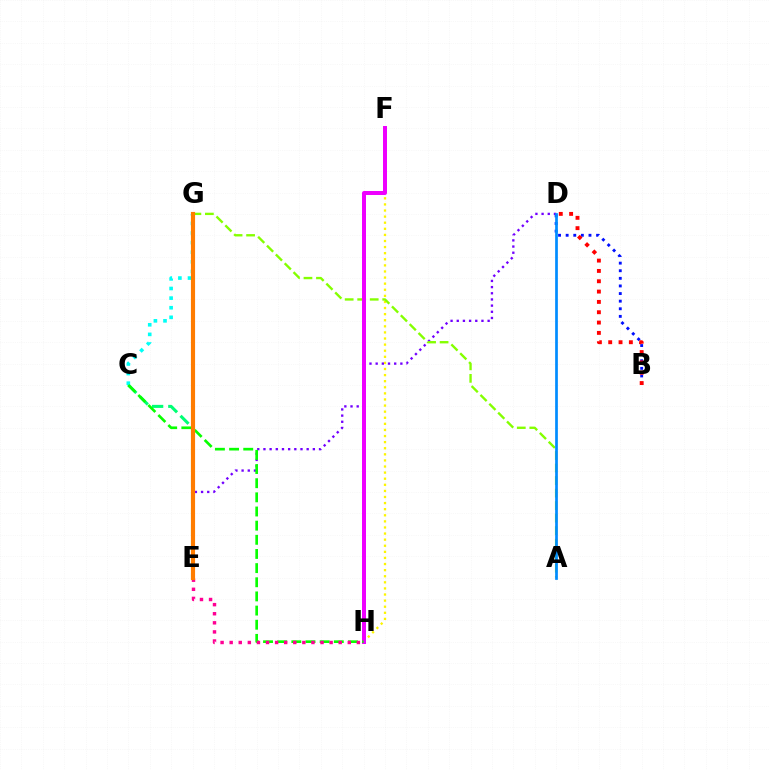{('C', 'E'): [{'color': '#00ff74', 'line_style': 'dashed', 'thickness': 2.21}], ('F', 'H'): [{'color': '#fcf500', 'line_style': 'dotted', 'thickness': 1.66}, {'color': '#ee00ff', 'line_style': 'solid', 'thickness': 2.87}], ('B', 'D'): [{'color': '#0010ff', 'line_style': 'dotted', 'thickness': 2.07}, {'color': '#ff0000', 'line_style': 'dotted', 'thickness': 2.81}], ('D', 'E'): [{'color': '#7200ff', 'line_style': 'dotted', 'thickness': 1.68}], ('A', 'G'): [{'color': '#84ff00', 'line_style': 'dashed', 'thickness': 1.7}], ('C', 'G'): [{'color': '#00fff6', 'line_style': 'dotted', 'thickness': 2.61}], ('A', 'D'): [{'color': '#008cff', 'line_style': 'solid', 'thickness': 1.95}], ('C', 'H'): [{'color': '#08ff00', 'line_style': 'dashed', 'thickness': 1.92}], ('E', 'H'): [{'color': '#ff0094', 'line_style': 'dotted', 'thickness': 2.47}], ('E', 'G'): [{'color': '#ff7c00', 'line_style': 'solid', 'thickness': 2.98}]}